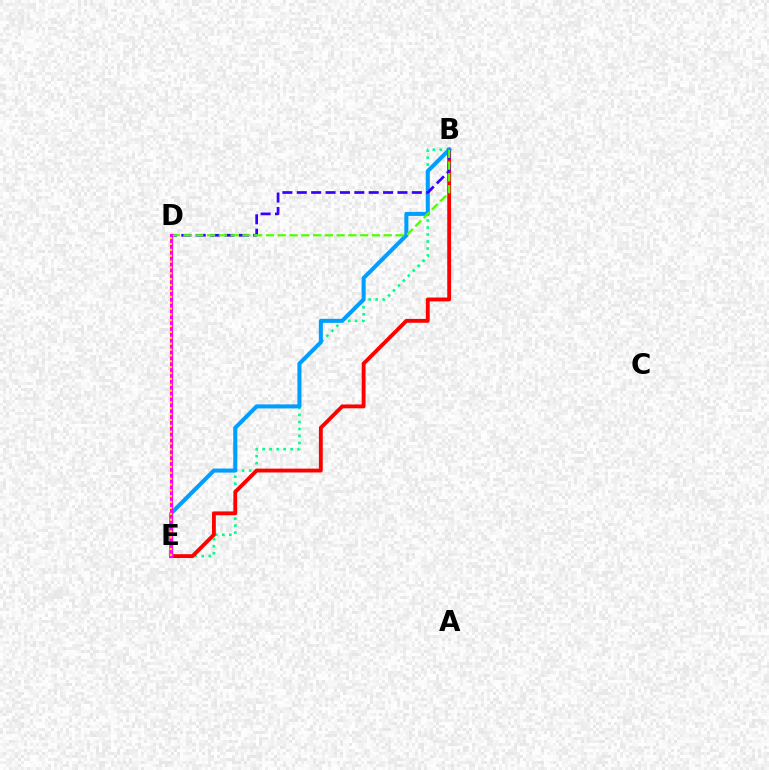{('B', 'E'): [{'color': '#00ff86', 'line_style': 'dotted', 'thickness': 1.9}, {'color': '#ff0000', 'line_style': 'solid', 'thickness': 2.77}, {'color': '#009eff', 'line_style': 'solid', 'thickness': 2.91}], ('B', 'D'): [{'color': '#3700ff', 'line_style': 'dashed', 'thickness': 1.95}, {'color': '#4fff00', 'line_style': 'dashed', 'thickness': 1.6}], ('D', 'E'): [{'color': '#ff00ed', 'line_style': 'solid', 'thickness': 2.21}, {'color': '#ffd500', 'line_style': 'dotted', 'thickness': 1.59}]}